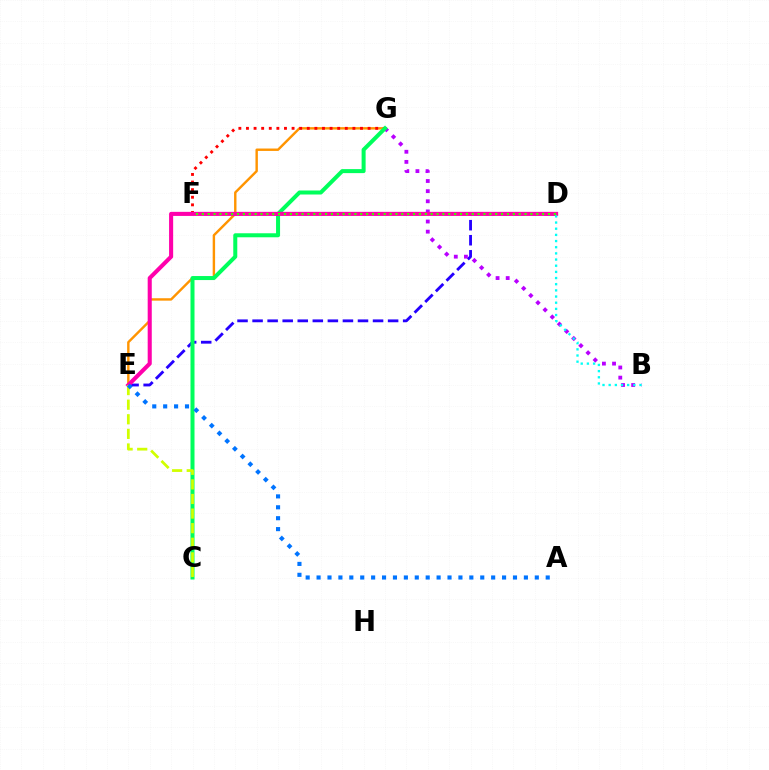{('E', 'G'): [{'color': '#ff9400', 'line_style': 'solid', 'thickness': 1.74}], ('D', 'E'): [{'color': '#2500ff', 'line_style': 'dashed', 'thickness': 2.05}, {'color': '#ff00ac', 'line_style': 'solid', 'thickness': 2.94}], ('F', 'G'): [{'color': '#ff0000', 'line_style': 'dotted', 'thickness': 2.07}], ('B', 'G'): [{'color': '#b900ff', 'line_style': 'dotted', 'thickness': 2.75}], ('C', 'G'): [{'color': '#00ff5c', 'line_style': 'solid', 'thickness': 2.89}], ('C', 'E'): [{'color': '#d1ff00', 'line_style': 'dashed', 'thickness': 1.98}], ('A', 'E'): [{'color': '#0074ff', 'line_style': 'dotted', 'thickness': 2.96}], ('B', 'D'): [{'color': '#00fff6', 'line_style': 'dotted', 'thickness': 1.68}], ('D', 'F'): [{'color': '#3dff00', 'line_style': 'dotted', 'thickness': 1.59}]}